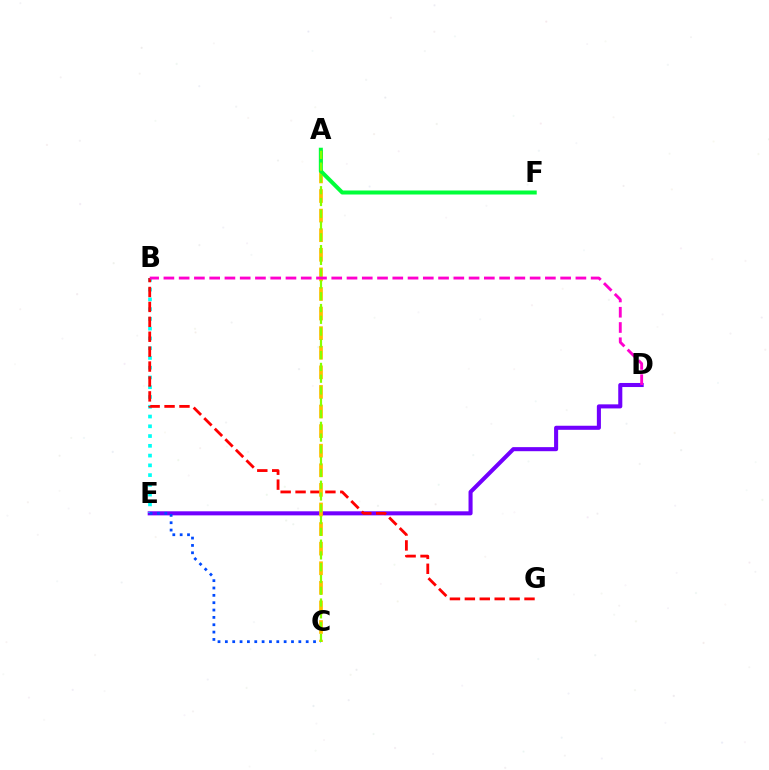{('D', 'E'): [{'color': '#7200ff', 'line_style': 'solid', 'thickness': 2.93}], ('B', 'E'): [{'color': '#00fff6', 'line_style': 'dotted', 'thickness': 2.65}], ('B', 'G'): [{'color': '#ff0000', 'line_style': 'dashed', 'thickness': 2.03}], ('A', 'C'): [{'color': '#ffbd00', 'line_style': 'dashed', 'thickness': 2.66}, {'color': '#84ff00', 'line_style': 'dashed', 'thickness': 1.6}], ('A', 'F'): [{'color': '#00ff39', 'line_style': 'solid', 'thickness': 2.89}], ('C', 'E'): [{'color': '#004bff', 'line_style': 'dotted', 'thickness': 2.0}], ('B', 'D'): [{'color': '#ff00cf', 'line_style': 'dashed', 'thickness': 2.07}]}